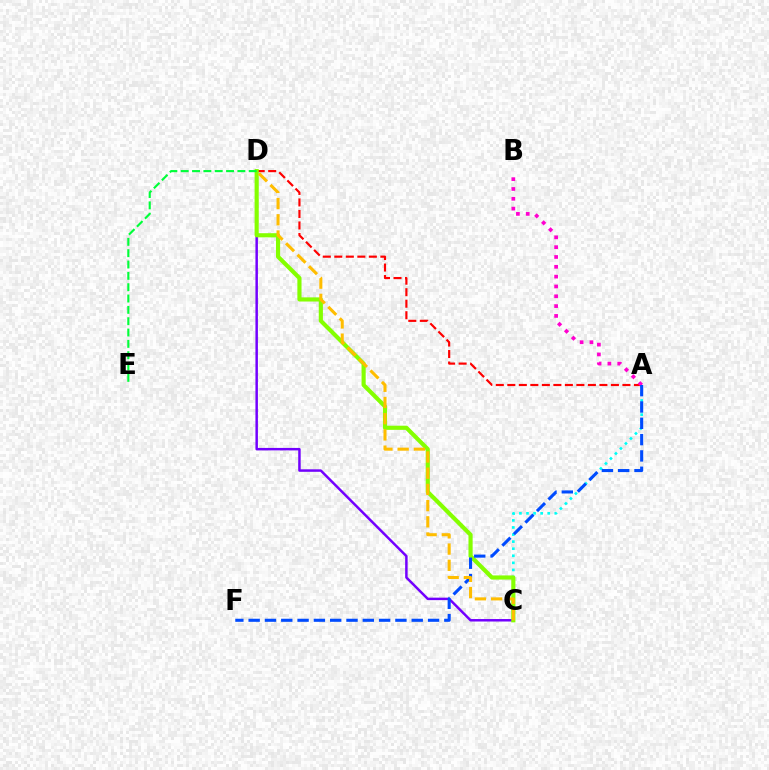{('A', 'C'): [{'color': '#00fff6', 'line_style': 'dotted', 'thickness': 1.92}], ('A', 'D'): [{'color': '#ff0000', 'line_style': 'dashed', 'thickness': 1.56}], ('C', 'D'): [{'color': '#7200ff', 'line_style': 'solid', 'thickness': 1.79}, {'color': '#84ff00', 'line_style': 'solid', 'thickness': 2.99}, {'color': '#ffbd00', 'line_style': 'dashed', 'thickness': 2.2}], ('A', 'B'): [{'color': '#ff00cf', 'line_style': 'dotted', 'thickness': 2.67}], ('A', 'F'): [{'color': '#004bff', 'line_style': 'dashed', 'thickness': 2.22}], ('D', 'E'): [{'color': '#00ff39', 'line_style': 'dashed', 'thickness': 1.54}]}